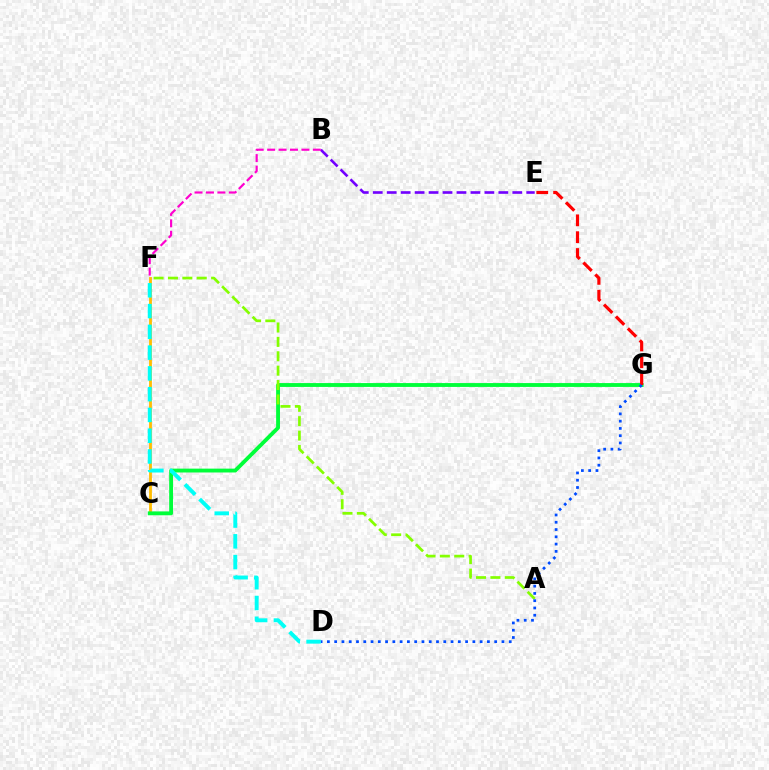{('C', 'F'): [{'color': '#ffbd00', 'line_style': 'solid', 'thickness': 2.03}], ('C', 'G'): [{'color': '#00ff39', 'line_style': 'solid', 'thickness': 2.77}], ('A', 'F'): [{'color': '#84ff00', 'line_style': 'dashed', 'thickness': 1.95}], ('D', 'F'): [{'color': '#00fff6', 'line_style': 'dashed', 'thickness': 2.82}], ('B', 'E'): [{'color': '#7200ff', 'line_style': 'dashed', 'thickness': 1.9}], ('B', 'F'): [{'color': '#ff00cf', 'line_style': 'dashed', 'thickness': 1.55}], ('E', 'G'): [{'color': '#ff0000', 'line_style': 'dashed', 'thickness': 2.29}], ('D', 'G'): [{'color': '#004bff', 'line_style': 'dotted', 'thickness': 1.98}]}